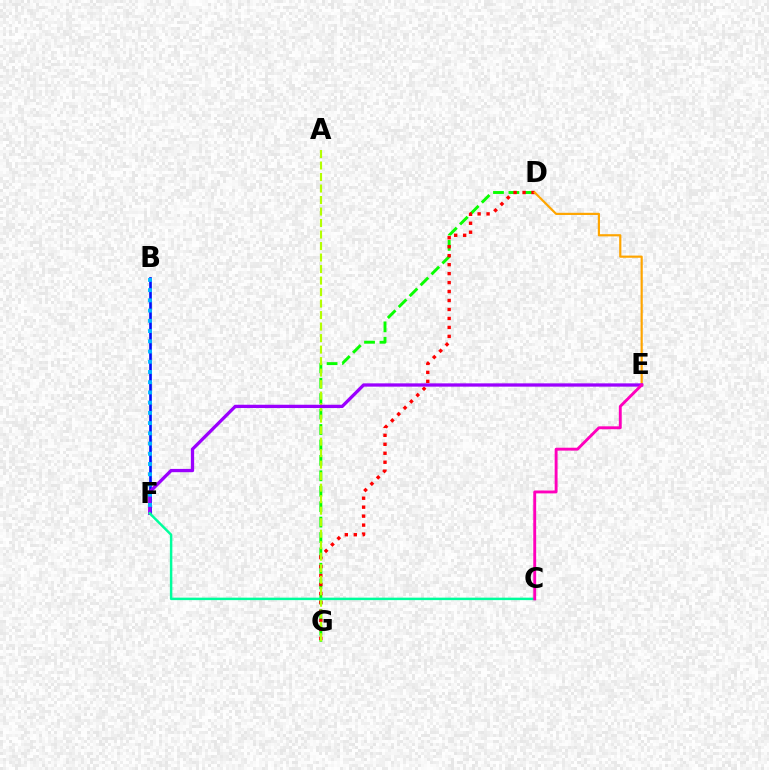{('D', 'G'): [{'color': '#08ff00', 'line_style': 'dashed', 'thickness': 2.1}, {'color': '#ff0000', 'line_style': 'dotted', 'thickness': 2.44}], ('A', 'G'): [{'color': '#b3ff00', 'line_style': 'dashed', 'thickness': 1.56}], ('D', 'E'): [{'color': '#ffa500', 'line_style': 'solid', 'thickness': 1.57}], ('B', 'F'): [{'color': '#0010ff', 'line_style': 'solid', 'thickness': 1.93}, {'color': '#00b5ff', 'line_style': 'dotted', 'thickness': 2.78}], ('E', 'F'): [{'color': '#9b00ff', 'line_style': 'solid', 'thickness': 2.37}], ('C', 'F'): [{'color': '#00ff9d', 'line_style': 'solid', 'thickness': 1.77}], ('C', 'E'): [{'color': '#ff00bd', 'line_style': 'solid', 'thickness': 2.08}]}